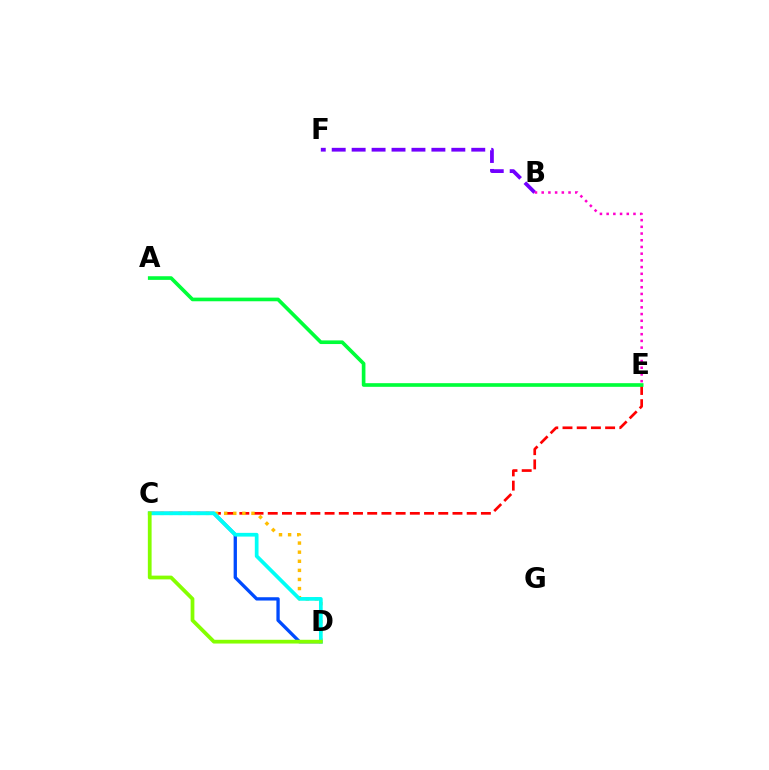{('C', 'E'): [{'color': '#ff0000', 'line_style': 'dashed', 'thickness': 1.93}], ('A', 'E'): [{'color': '#00ff39', 'line_style': 'solid', 'thickness': 2.63}], ('C', 'D'): [{'color': '#004bff', 'line_style': 'solid', 'thickness': 2.38}, {'color': '#ffbd00', 'line_style': 'dotted', 'thickness': 2.47}, {'color': '#00fff6', 'line_style': 'solid', 'thickness': 2.68}, {'color': '#84ff00', 'line_style': 'solid', 'thickness': 2.7}], ('B', 'F'): [{'color': '#7200ff', 'line_style': 'dashed', 'thickness': 2.71}], ('B', 'E'): [{'color': '#ff00cf', 'line_style': 'dotted', 'thickness': 1.82}]}